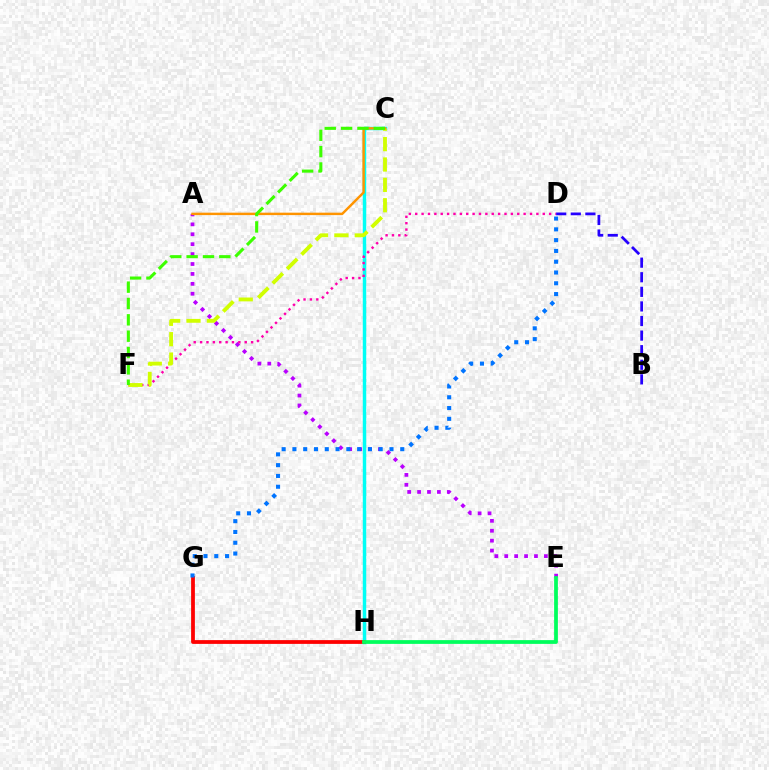{('B', 'D'): [{'color': '#2500ff', 'line_style': 'dashed', 'thickness': 1.98}], ('A', 'E'): [{'color': '#b900ff', 'line_style': 'dotted', 'thickness': 2.69}], ('C', 'H'): [{'color': '#00fff6', 'line_style': 'solid', 'thickness': 2.48}], ('D', 'F'): [{'color': '#ff00ac', 'line_style': 'dotted', 'thickness': 1.73}], ('C', 'F'): [{'color': '#d1ff00', 'line_style': 'dashed', 'thickness': 2.77}, {'color': '#3dff00', 'line_style': 'dashed', 'thickness': 2.22}], ('A', 'C'): [{'color': '#ff9400', 'line_style': 'solid', 'thickness': 1.76}], ('G', 'H'): [{'color': '#ff0000', 'line_style': 'solid', 'thickness': 2.72}], ('E', 'H'): [{'color': '#00ff5c', 'line_style': 'solid', 'thickness': 2.71}], ('D', 'G'): [{'color': '#0074ff', 'line_style': 'dotted', 'thickness': 2.93}]}